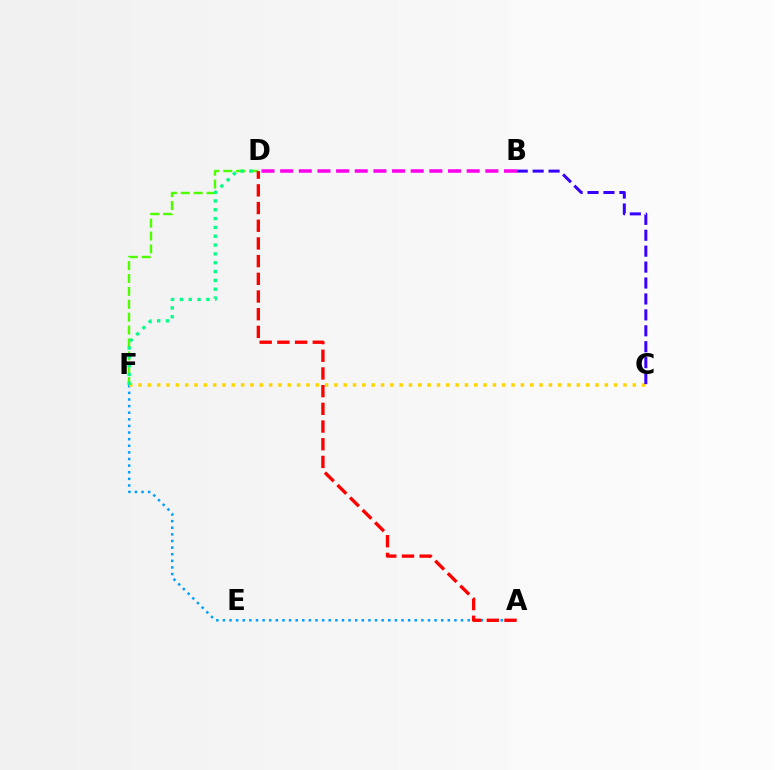{('A', 'F'): [{'color': '#009eff', 'line_style': 'dotted', 'thickness': 1.8}], ('C', 'F'): [{'color': '#ffd500', 'line_style': 'dotted', 'thickness': 2.53}], ('B', 'C'): [{'color': '#3700ff', 'line_style': 'dashed', 'thickness': 2.16}], ('D', 'F'): [{'color': '#4fff00', 'line_style': 'dashed', 'thickness': 1.75}, {'color': '#00ff86', 'line_style': 'dotted', 'thickness': 2.4}], ('A', 'D'): [{'color': '#ff0000', 'line_style': 'dashed', 'thickness': 2.4}], ('B', 'D'): [{'color': '#ff00ed', 'line_style': 'dashed', 'thickness': 2.53}]}